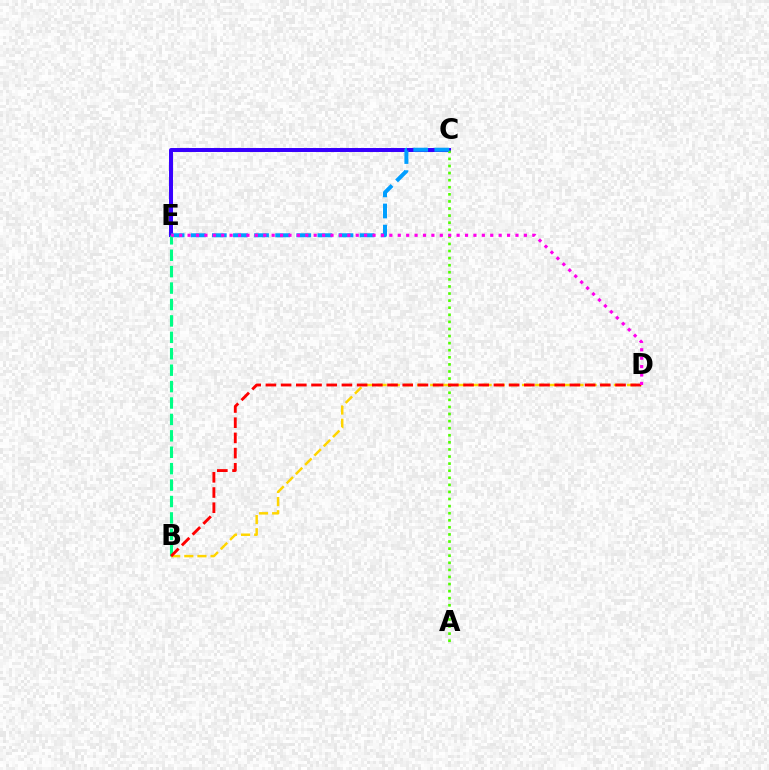{('C', 'E'): [{'color': '#3700ff', 'line_style': 'solid', 'thickness': 2.86}, {'color': '#009eff', 'line_style': 'dashed', 'thickness': 2.87}], ('A', 'C'): [{'color': '#4fff00', 'line_style': 'dotted', 'thickness': 1.93}], ('B', 'E'): [{'color': '#00ff86', 'line_style': 'dashed', 'thickness': 2.23}], ('B', 'D'): [{'color': '#ffd500', 'line_style': 'dashed', 'thickness': 1.78}, {'color': '#ff0000', 'line_style': 'dashed', 'thickness': 2.07}], ('D', 'E'): [{'color': '#ff00ed', 'line_style': 'dotted', 'thickness': 2.28}]}